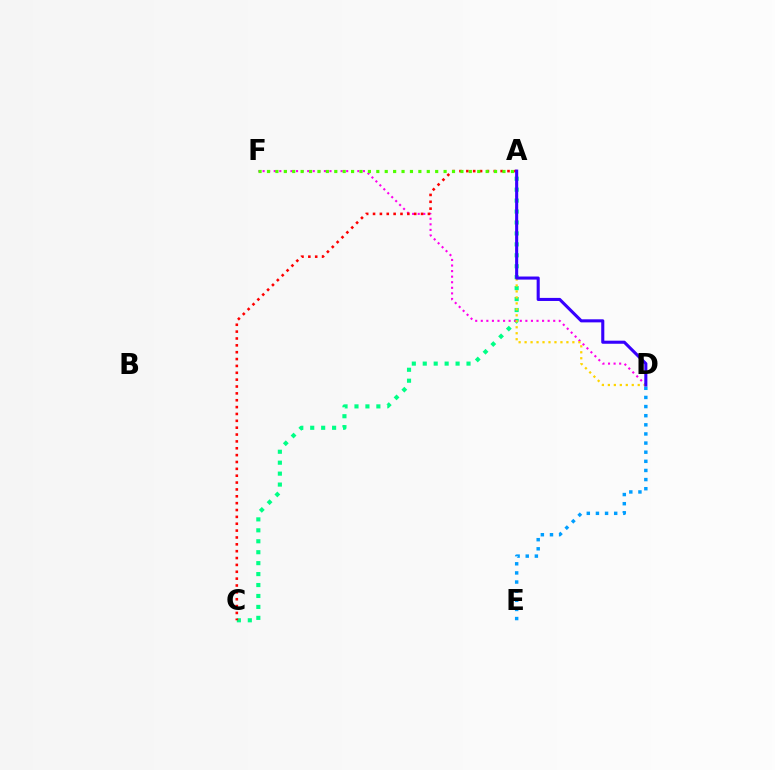{('A', 'C'): [{'color': '#00ff86', 'line_style': 'dotted', 'thickness': 2.97}, {'color': '#ff0000', 'line_style': 'dotted', 'thickness': 1.86}], ('D', 'F'): [{'color': '#ff00ed', 'line_style': 'dotted', 'thickness': 1.51}], ('A', 'D'): [{'color': '#ffd500', 'line_style': 'dotted', 'thickness': 1.62}, {'color': '#3700ff', 'line_style': 'solid', 'thickness': 2.21}], ('A', 'F'): [{'color': '#4fff00', 'line_style': 'dotted', 'thickness': 2.28}], ('D', 'E'): [{'color': '#009eff', 'line_style': 'dotted', 'thickness': 2.48}]}